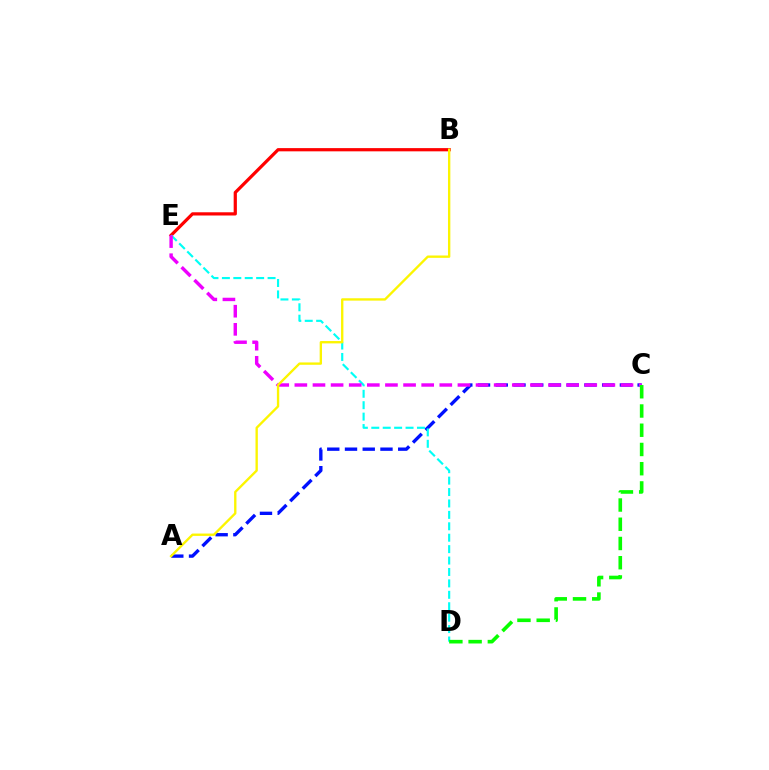{('A', 'C'): [{'color': '#0010ff', 'line_style': 'dashed', 'thickness': 2.41}], ('B', 'E'): [{'color': '#ff0000', 'line_style': 'solid', 'thickness': 2.32}], ('D', 'E'): [{'color': '#00fff6', 'line_style': 'dashed', 'thickness': 1.55}], ('C', 'E'): [{'color': '#ee00ff', 'line_style': 'dashed', 'thickness': 2.46}], ('A', 'B'): [{'color': '#fcf500', 'line_style': 'solid', 'thickness': 1.69}], ('C', 'D'): [{'color': '#08ff00', 'line_style': 'dashed', 'thickness': 2.61}]}